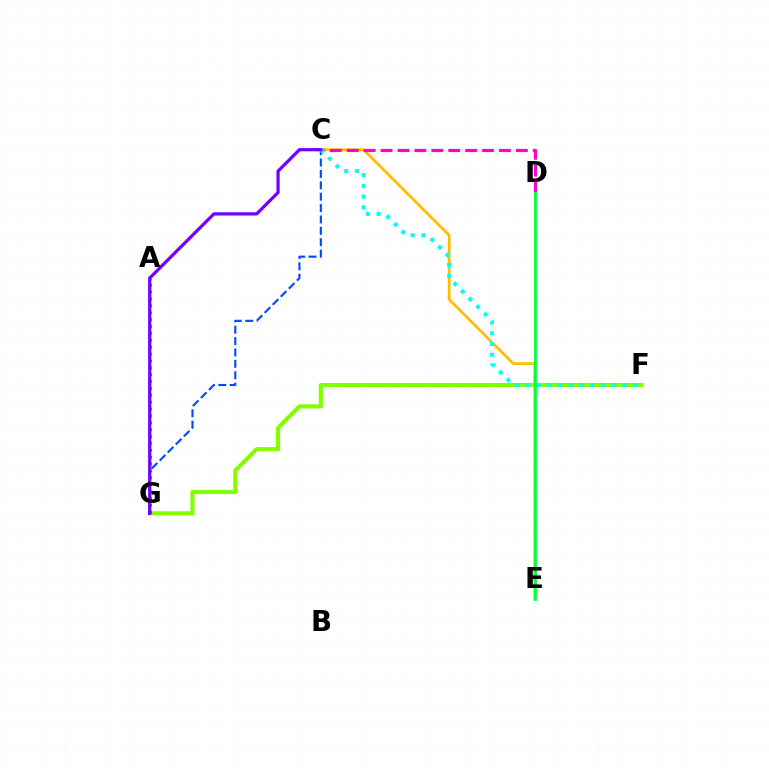{('C', 'E'): [{'color': '#ffbd00', 'line_style': 'solid', 'thickness': 2.0}], ('F', 'G'): [{'color': '#84ff00', 'line_style': 'solid', 'thickness': 2.98}], ('A', 'G'): [{'color': '#ff0000', 'line_style': 'dotted', 'thickness': 1.87}], ('C', 'D'): [{'color': '#ff00cf', 'line_style': 'dashed', 'thickness': 2.3}], ('D', 'E'): [{'color': '#00ff39', 'line_style': 'solid', 'thickness': 2.02}], ('C', 'G'): [{'color': '#004bff', 'line_style': 'dashed', 'thickness': 1.55}, {'color': '#7200ff', 'line_style': 'solid', 'thickness': 2.32}], ('C', 'F'): [{'color': '#00fff6', 'line_style': 'dotted', 'thickness': 2.92}]}